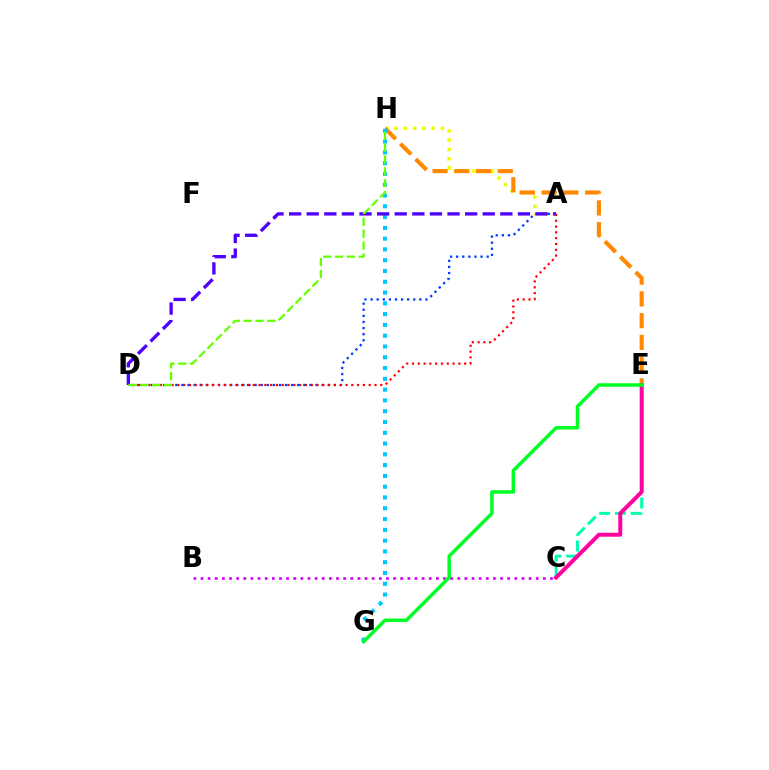{('A', 'H'): [{'color': '#eeff00', 'line_style': 'dotted', 'thickness': 2.52}], ('A', 'D'): [{'color': '#003fff', 'line_style': 'dotted', 'thickness': 1.66}, {'color': '#4f00ff', 'line_style': 'dashed', 'thickness': 2.39}, {'color': '#ff0000', 'line_style': 'dotted', 'thickness': 1.58}], ('C', 'E'): [{'color': '#00ffaf', 'line_style': 'dashed', 'thickness': 2.14}, {'color': '#ff00a0', 'line_style': 'solid', 'thickness': 2.85}], ('E', 'H'): [{'color': '#ff8800', 'line_style': 'dashed', 'thickness': 2.95}], ('B', 'C'): [{'color': '#d600ff', 'line_style': 'dotted', 'thickness': 1.94}], ('G', 'H'): [{'color': '#00c7ff', 'line_style': 'dotted', 'thickness': 2.93}], ('E', 'G'): [{'color': '#00ff27', 'line_style': 'solid', 'thickness': 2.51}], ('D', 'H'): [{'color': '#66ff00', 'line_style': 'dashed', 'thickness': 1.61}]}